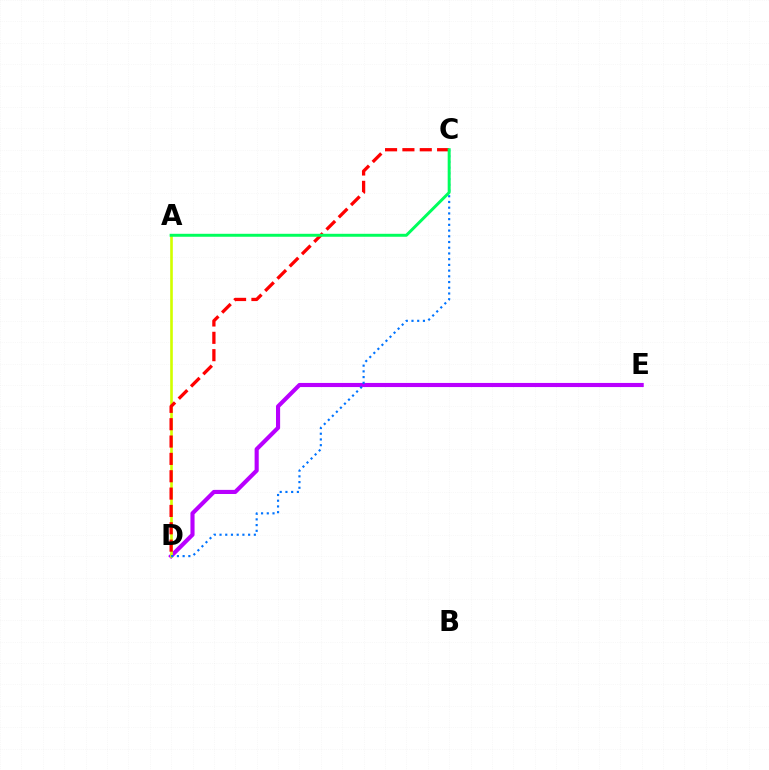{('D', 'E'): [{'color': '#b900ff', 'line_style': 'solid', 'thickness': 2.97}], ('A', 'D'): [{'color': '#d1ff00', 'line_style': 'solid', 'thickness': 1.9}], ('C', 'D'): [{'color': '#ff0000', 'line_style': 'dashed', 'thickness': 2.36}, {'color': '#0074ff', 'line_style': 'dotted', 'thickness': 1.55}], ('A', 'C'): [{'color': '#00ff5c', 'line_style': 'solid', 'thickness': 2.14}]}